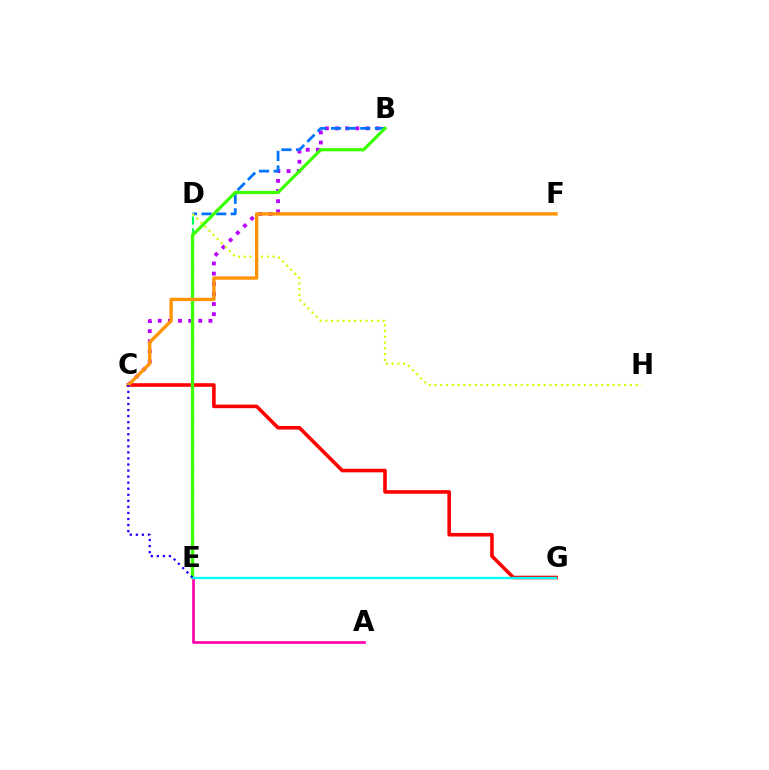{('D', 'E'): [{'color': '#00ff5c', 'line_style': 'dashed', 'thickness': 1.6}], ('B', 'C'): [{'color': '#b900ff', 'line_style': 'dotted', 'thickness': 2.75}], ('C', 'G'): [{'color': '#ff0000', 'line_style': 'solid', 'thickness': 2.58}], ('B', 'D'): [{'color': '#0074ff', 'line_style': 'dashed', 'thickness': 1.99}], ('B', 'E'): [{'color': '#3dff00', 'line_style': 'solid', 'thickness': 2.33}], ('A', 'E'): [{'color': '#ff00ac', 'line_style': 'solid', 'thickness': 1.93}], ('D', 'H'): [{'color': '#d1ff00', 'line_style': 'dotted', 'thickness': 1.56}], ('C', 'F'): [{'color': '#ff9400', 'line_style': 'solid', 'thickness': 2.4}], ('E', 'G'): [{'color': '#00fff6', 'line_style': 'solid', 'thickness': 1.67}], ('C', 'E'): [{'color': '#2500ff', 'line_style': 'dotted', 'thickness': 1.64}]}